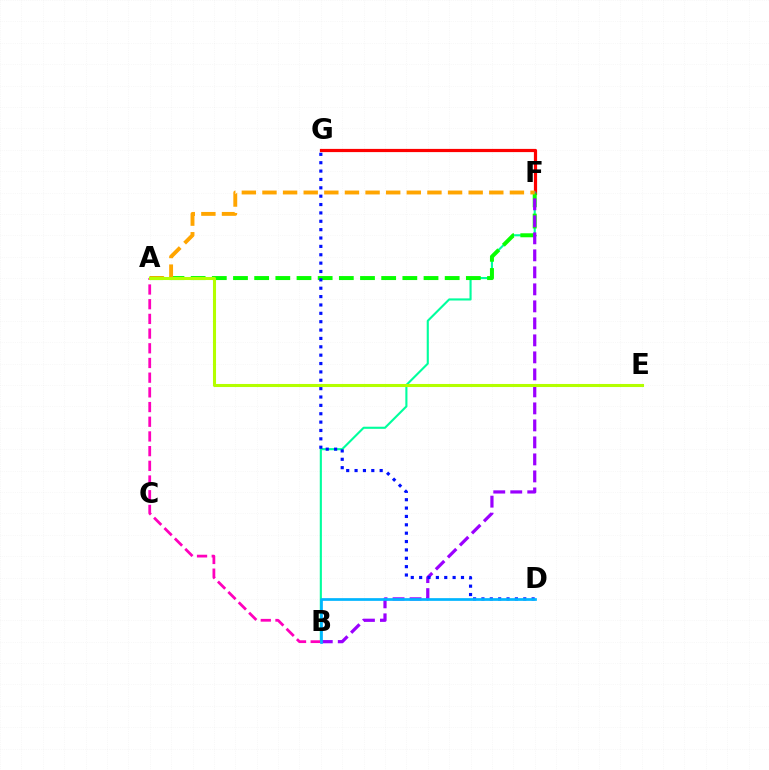{('F', 'G'): [{'color': '#ff0000', 'line_style': 'solid', 'thickness': 2.31}], ('B', 'F'): [{'color': '#00ff9d', 'line_style': 'solid', 'thickness': 1.52}, {'color': '#9b00ff', 'line_style': 'dashed', 'thickness': 2.31}], ('A', 'F'): [{'color': '#08ff00', 'line_style': 'dashed', 'thickness': 2.88}, {'color': '#ffa500', 'line_style': 'dashed', 'thickness': 2.8}], ('A', 'B'): [{'color': '#ff00bd', 'line_style': 'dashed', 'thickness': 2.0}], ('D', 'G'): [{'color': '#0010ff', 'line_style': 'dotted', 'thickness': 2.27}], ('A', 'E'): [{'color': '#b3ff00', 'line_style': 'solid', 'thickness': 2.2}], ('B', 'D'): [{'color': '#00b5ff', 'line_style': 'solid', 'thickness': 1.95}]}